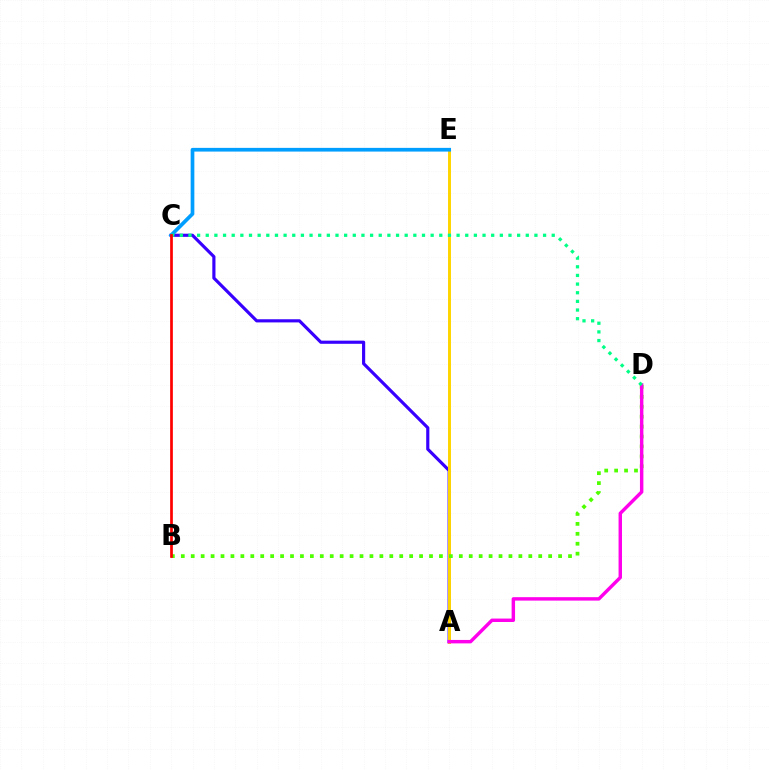{('A', 'C'): [{'color': '#3700ff', 'line_style': 'solid', 'thickness': 2.27}], ('A', 'E'): [{'color': '#ffd500', 'line_style': 'solid', 'thickness': 2.14}], ('B', 'D'): [{'color': '#4fff00', 'line_style': 'dotted', 'thickness': 2.7}], ('A', 'D'): [{'color': '#ff00ed', 'line_style': 'solid', 'thickness': 2.47}], ('C', 'E'): [{'color': '#009eff', 'line_style': 'solid', 'thickness': 2.67}], ('C', 'D'): [{'color': '#00ff86', 'line_style': 'dotted', 'thickness': 2.35}], ('B', 'C'): [{'color': '#ff0000', 'line_style': 'solid', 'thickness': 1.96}]}